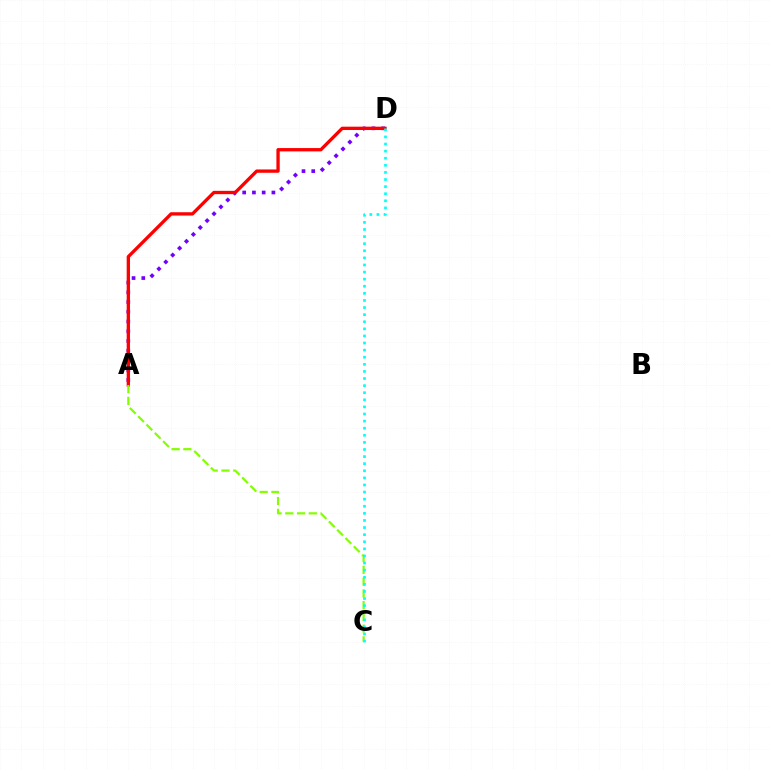{('A', 'D'): [{'color': '#7200ff', 'line_style': 'dotted', 'thickness': 2.65}, {'color': '#ff0000', 'line_style': 'solid', 'thickness': 2.39}], ('A', 'C'): [{'color': '#84ff00', 'line_style': 'dashed', 'thickness': 1.6}], ('C', 'D'): [{'color': '#00fff6', 'line_style': 'dotted', 'thickness': 1.93}]}